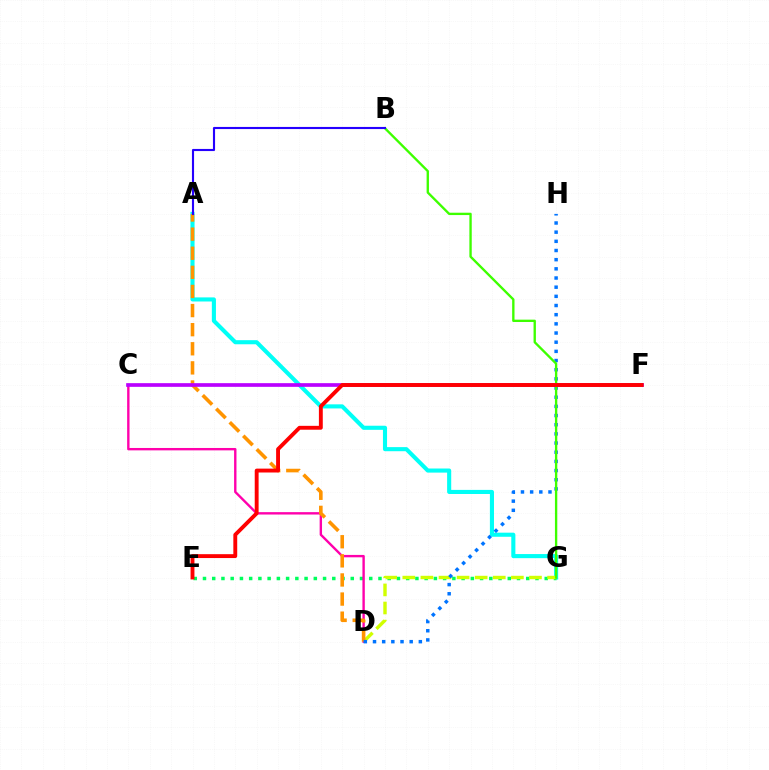{('A', 'G'): [{'color': '#00fff6', 'line_style': 'solid', 'thickness': 2.95}], ('E', 'G'): [{'color': '#00ff5c', 'line_style': 'dotted', 'thickness': 2.51}], ('D', 'G'): [{'color': '#d1ff00', 'line_style': 'dashed', 'thickness': 2.46}], ('C', 'D'): [{'color': '#ff00ac', 'line_style': 'solid', 'thickness': 1.72}], ('A', 'D'): [{'color': '#ff9400', 'line_style': 'dashed', 'thickness': 2.6}], ('C', 'F'): [{'color': '#b900ff', 'line_style': 'solid', 'thickness': 2.65}], ('D', 'H'): [{'color': '#0074ff', 'line_style': 'dotted', 'thickness': 2.49}], ('B', 'G'): [{'color': '#3dff00', 'line_style': 'solid', 'thickness': 1.69}], ('A', 'B'): [{'color': '#2500ff', 'line_style': 'solid', 'thickness': 1.53}], ('E', 'F'): [{'color': '#ff0000', 'line_style': 'solid', 'thickness': 2.79}]}